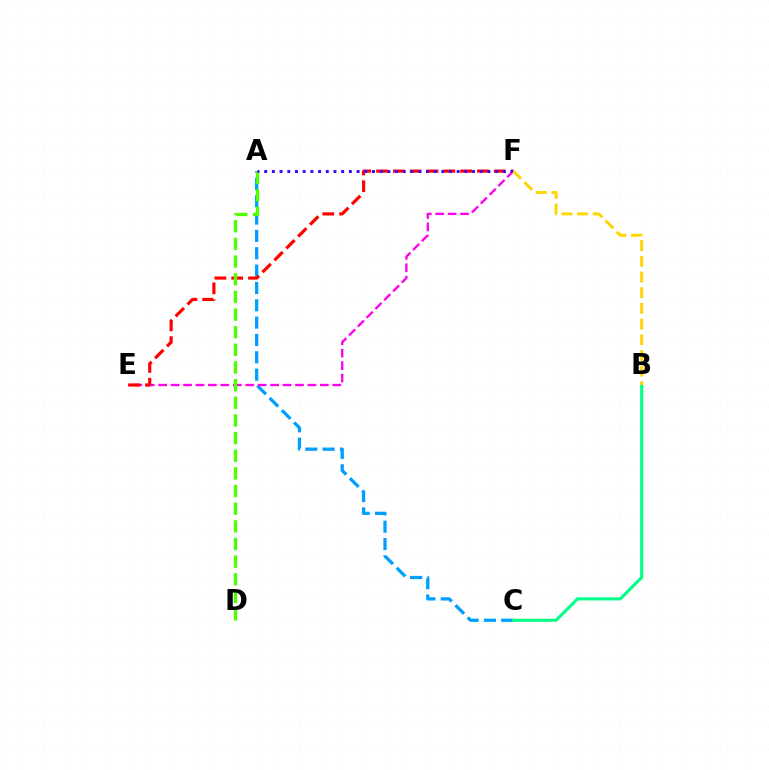{('A', 'C'): [{'color': '#009eff', 'line_style': 'dashed', 'thickness': 2.36}], ('E', 'F'): [{'color': '#ff00ed', 'line_style': 'dashed', 'thickness': 1.69}, {'color': '#ff0000', 'line_style': 'dashed', 'thickness': 2.28}], ('A', 'D'): [{'color': '#4fff00', 'line_style': 'dashed', 'thickness': 2.4}], ('A', 'F'): [{'color': '#3700ff', 'line_style': 'dotted', 'thickness': 2.09}], ('B', 'C'): [{'color': '#00ff86', 'line_style': 'solid', 'thickness': 2.21}], ('B', 'F'): [{'color': '#ffd500', 'line_style': 'dashed', 'thickness': 2.13}]}